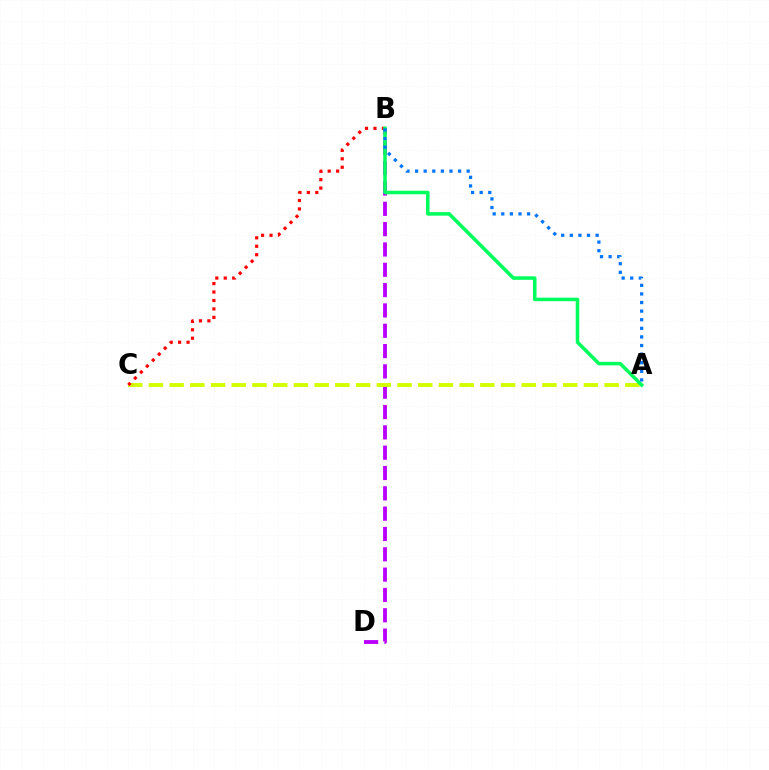{('B', 'D'): [{'color': '#b900ff', 'line_style': 'dashed', 'thickness': 2.76}], ('A', 'C'): [{'color': '#d1ff00', 'line_style': 'dashed', 'thickness': 2.81}], ('B', 'C'): [{'color': '#ff0000', 'line_style': 'dotted', 'thickness': 2.29}], ('A', 'B'): [{'color': '#00ff5c', 'line_style': 'solid', 'thickness': 2.54}, {'color': '#0074ff', 'line_style': 'dotted', 'thickness': 2.34}]}